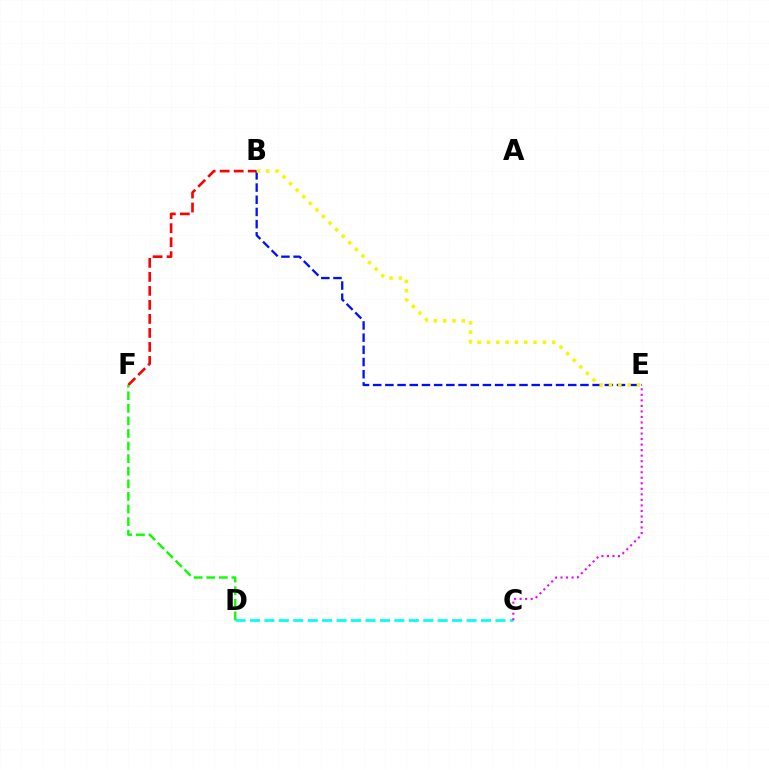{('B', 'F'): [{'color': '#ff0000', 'line_style': 'dashed', 'thickness': 1.9}], ('C', 'D'): [{'color': '#00fff6', 'line_style': 'dashed', 'thickness': 1.96}], ('D', 'F'): [{'color': '#08ff00', 'line_style': 'dashed', 'thickness': 1.71}], ('B', 'E'): [{'color': '#0010ff', 'line_style': 'dashed', 'thickness': 1.66}, {'color': '#fcf500', 'line_style': 'dotted', 'thickness': 2.53}], ('C', 'E'): [{'color': '#ee00ff', 'line_style': 'dotted', 'thickness': 1.5}]}